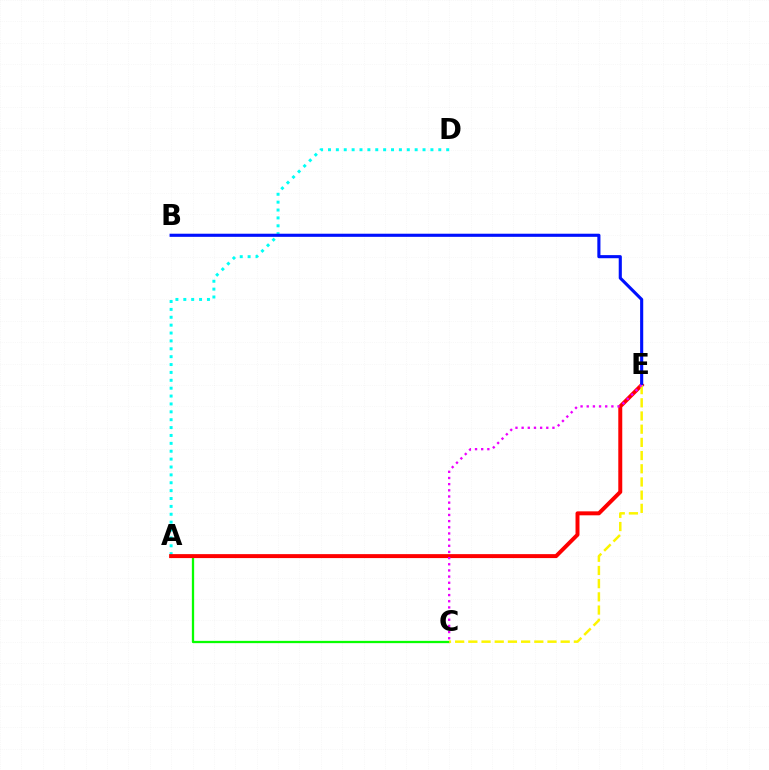{('A', 'C'): [{'color': '#08ff00', 'line_style': 'solid', 'thickness': 1.65}], ('A', 'D'): [{'color': '#00fff6', 'line_style': 'dotted', 'thickness': 2.14}], ('A', 'E'): [{'color': '#ff0000', 'line_style': 'solid', 'thickness': 2.85}], ('B', 'E'): [{'color': '#0010ff', 'line_style': 'solid', 'thickness': 2.24}], ('C', 'E'): [{'color': '#fcf500', 'line_style': 'dashed', 'thickness': 1.79}, {'color': '#ee00ff', 'line_style': 'dotted', 'thickness': 1.67}]}